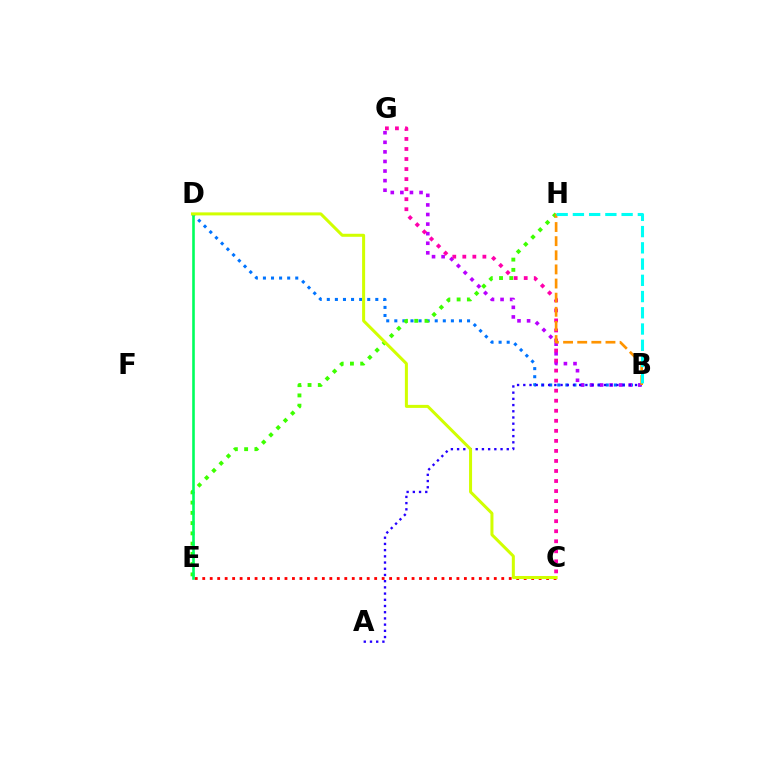{('B', 'D'): [{'color': '#0074ff', 'line_style': 'dotted', 'thickness': 2.2}], ('B', 'G'): [{'color': '#b900ff', 'line_style': 'dotted', 'thickness': 2.6}], ('E', 'H'): [{'color': '#3dff00', 'line_style': 'dotted', 'thickness': 2.79}], ('D', 'E'): [{'color': '#00ff5c', 'line_style': 'solid', 'thickness': 1.88}], ('C', 'E'): [{'color': '#ff0000', 'line_style': 'dotted', 'thickness': 2.03}], ('C', 'G'): [{'color': '#ff00ac', 'line_style': 'dotted', 'thickness': 2.73}], ('A', 'B'): [{'color': '#2500ff', 'line_style': 'dotted', 'thickness': 1.69}], ('B', 'H'): [{'color': '#ff9400', 'line_style': 'dashed', 'thickness': 1.92}, {'color': '#00fff6', 'line_style': 'dashed', 'thickness': 2.21}], ('C', 'D'): [{'color': '#d1ff00', 'line_style': 'solid', 'thickness': 2.17}]}